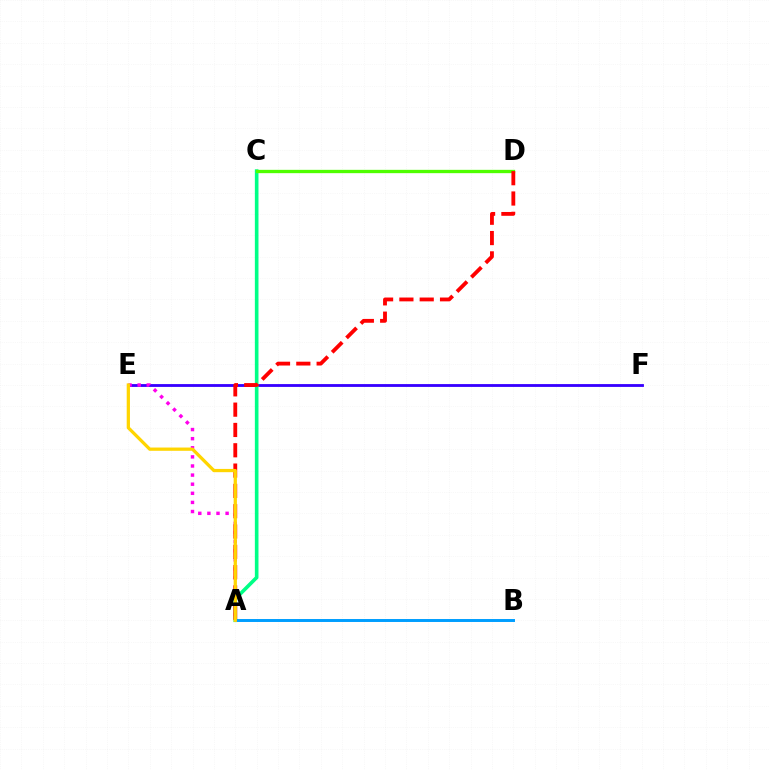{('E', 'F'): [{'color': '#3700ff', 'line_style': 'solid', 'thickness': 2.04}], ('A', 'C'): [{'color': '#00ff86', 'line_style': 'solid', 'thickness': 2.61}], ('C', 'D'): [{'color': '#4fff00', 'line_style': 'solid', 'thickness': 2.39}], ('A', 'E'): [{'color': '#ff00ed', 'line_style': 'dotted', 'thickness': 2.47}, {'color': '#ffd500', 'line_style': 'solid', 'thickness': 2.35}], ('A', 'D'): [{'color': '#ff0000', 'line_style': 'dashed', 'thickness': 2.76}], ('A', 'B'): [{'color': '#009eff', 'line_style': 'solid', 'thickness': 2.13}]}